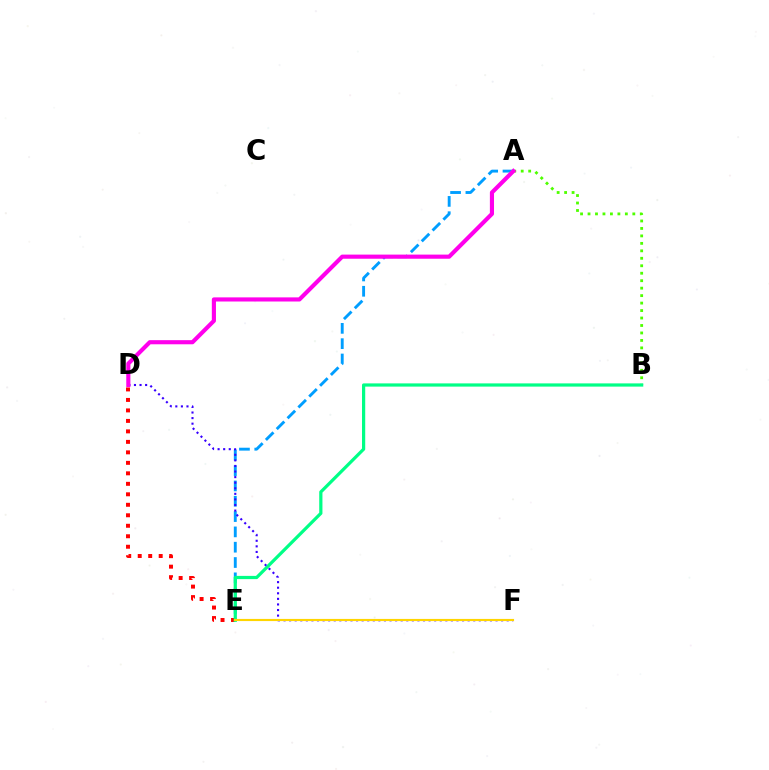{('A', 'E'): [{'color': '#009eff', 'line_style': 'dashed', 'thickness': 2.08}], ('A', 'B'): [{'color': '#4fff00', 'line_style': 'dotted', 'thickness': 2.03}], ('D', 'E'): [{'color': '#ff0000', 'line_style': 'dotted', 'thickness': 2.85}], ('B', 'E'): [{'color': '#00ff86', 'line_style': 'solid', 'thickness': 2.32}], ('D', 'F'): [{'color': '#3700ff', 'line_style': 'dotted', 'thickness': 1.52}], ('E', 'F'): [{'color': '#ffd500', 'line_style': 'solid', 'thickness': 1.55}], ('A', 'D'): [{'color': '#ff00ed', 'line_style': 'solid', 'thickness': 2.97}]}